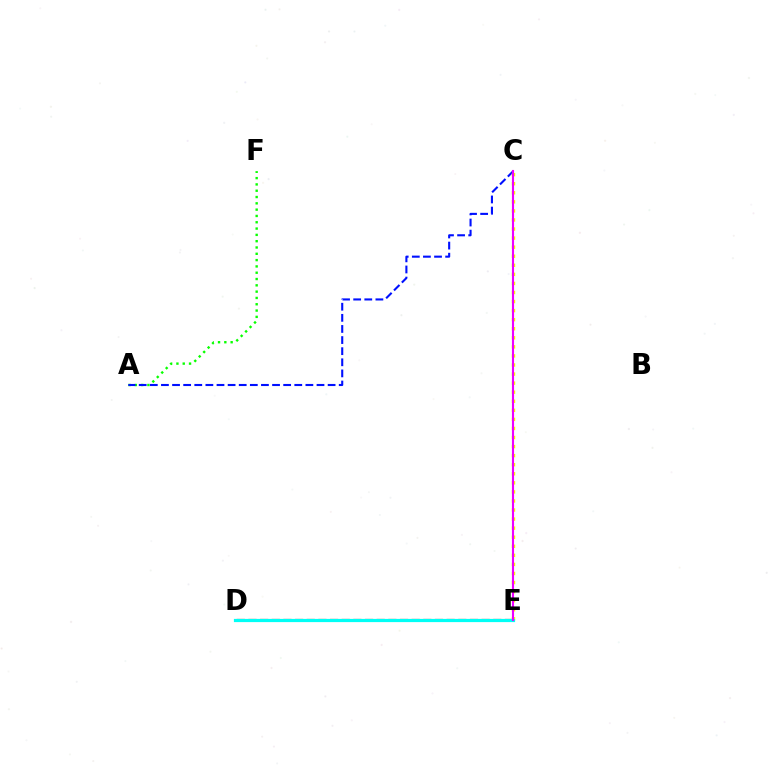{('A', 'F'): [{'color': '#08ff00', 'line_style': 'dotted', 'thickness': 1.71}], ('D', 'E'): [{'color': '#ff0000', 'line_style': 'dashed', 'thickness': 1.58}, {'color': '#00fff6', 'line_style': 'solid', 'thickness': 2.31}], ('A', 'C'): [{'color': '#0010ff', 'line_style': 'dashed', 'thickness': 1.51}], ('C', 'E'): [{'color': '#fcf500', 'line_style': 'dotted', 'thickness': 2.46}, {'color': '#ee00ff', 'line_style': 'solid', 'thickness': 1.53}]}